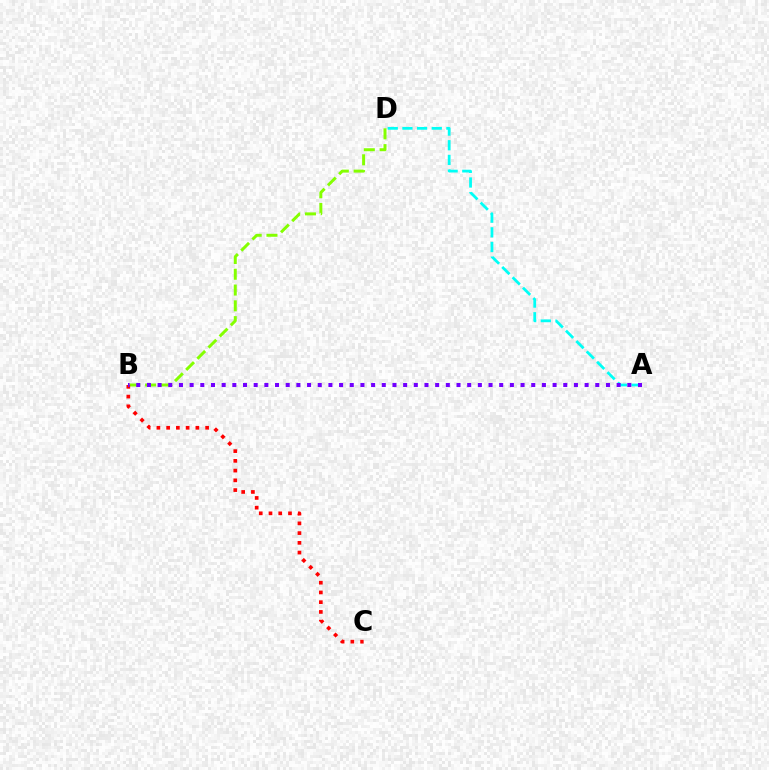{('B', 'D'): [{'color': '#84ff00', 'line_style': 'dashed', 'thickness': 2.14}], ('A', 'D'): [{'color': '#00fff6', 'line_style': 'dashed', 'thickness': 1.99}], ('B', 'C'): [{'color': '#ff0000', 'line_style': 'dotted', 'thickness': 2.65}], ('A', 'B'): [{'color': '#7200ff', 'line_style': 'dotted', 'thickness': 2.9}]}